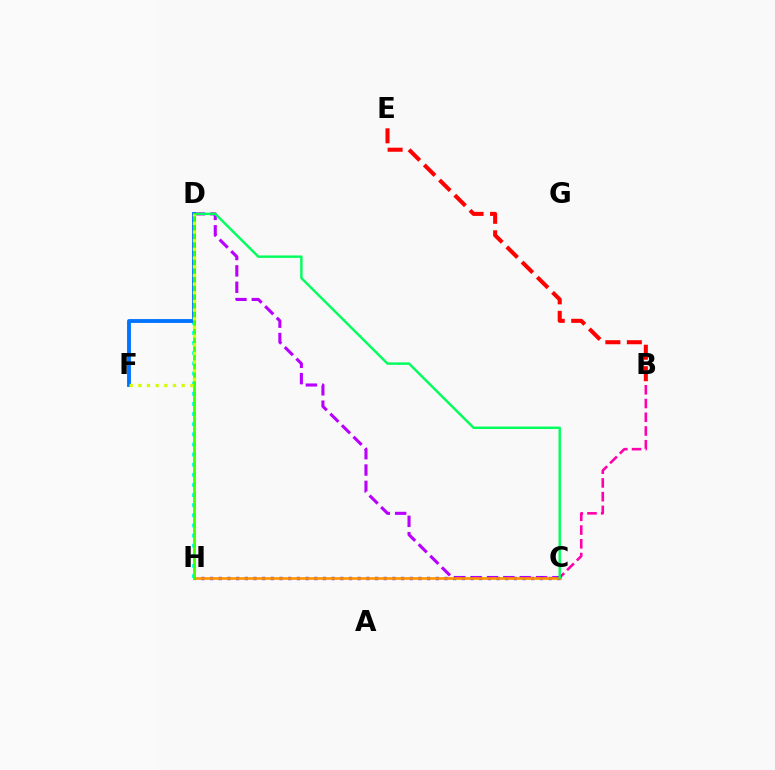{('D', 'H'): [{'color': '#00fff6', 'line_style': 'dotted', 'thickness': 2.75}, {'color': '#3dff00', 'line_style': 'solid', 'thickness': 1.97}], ('C', 'D'): [{'color': '#b900ff', 'line_style': 'dashed', 'thickness': 2.22}, {'color': '#00ff5c', 'line_style': 'solid', 'thickness': 1.75}], ('C', 'H'): [{'color': '#2500ff', 'line_style': 'dotted', 'thickness': 2.36}, {'color': '#ff9400', 'line_style': 'solid', 'thickness': 1.9}], ('B', 'C'): [{'color': '#ff00ac', 'line_style': 'dashed', 'thickness': 1.87}], ('D', 'F'): [{'color': '#0074ff', 'line_style': 'solid', 'thickness': 2.78}, {'color': '#d1ff00', 'line_style': 'dotted', 'thickness': 2.36}], ('B', 'E'): [{'color': '#ff0000', 'line_style': 'dashed', 'thickness': 2.92}]}